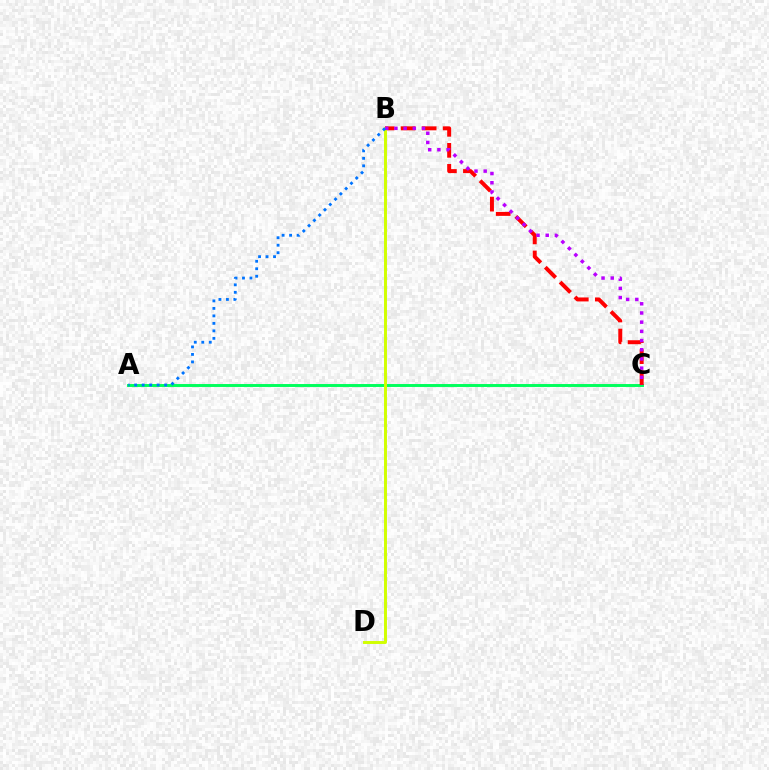{('A', 'C'): [{'color': '#00ff5c', 'line_style': 'solid', 'thickness': 2.11}], ('B', 'C'): [{'color': '#ff0000', 'line_style': 'dashed', 'thickness': 2.85}, {'color': '#b900ff', 'line_style': 'dotted', 'thickness': 2.5}], ('B', 'D'): [{'color': '#d1ff00', 'line_style': 'solid', 'thickness': 2.11}], ('A', 'B'): [{'color': '#0074ff', 'line_style': 'dotted', 'thickness': 2.04}]}